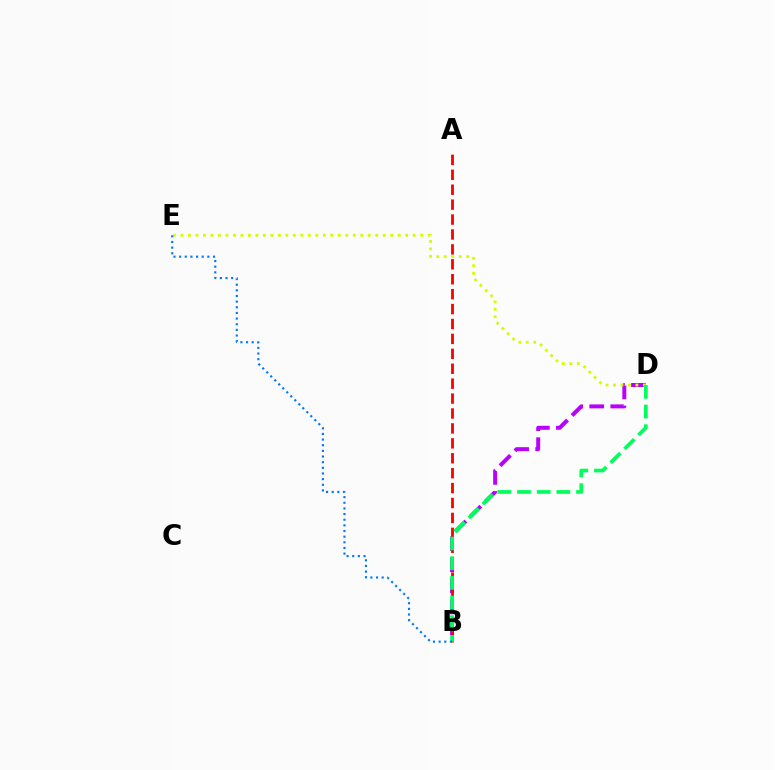{('B', 'D'): [{'color': '#b900ff', 'line_style': 'dashed', 'thickness': 2.86}, {'color': '#00ff5c', 'line_style': 'dashed', 'thickness': 2.67}], ('A', 'B'): [{'color': '#ff0000', 'line_style': 'dashed', 'thickness': 2.03}], ('D', 'E'): [{'color': '#d1ff00', 'line_style': 'dotted', 'thickness': 2.04}], ('B', 'E'): [{'color': '#0074ff', 'line_style': 'dotted', 'thickness': 1.53}]}